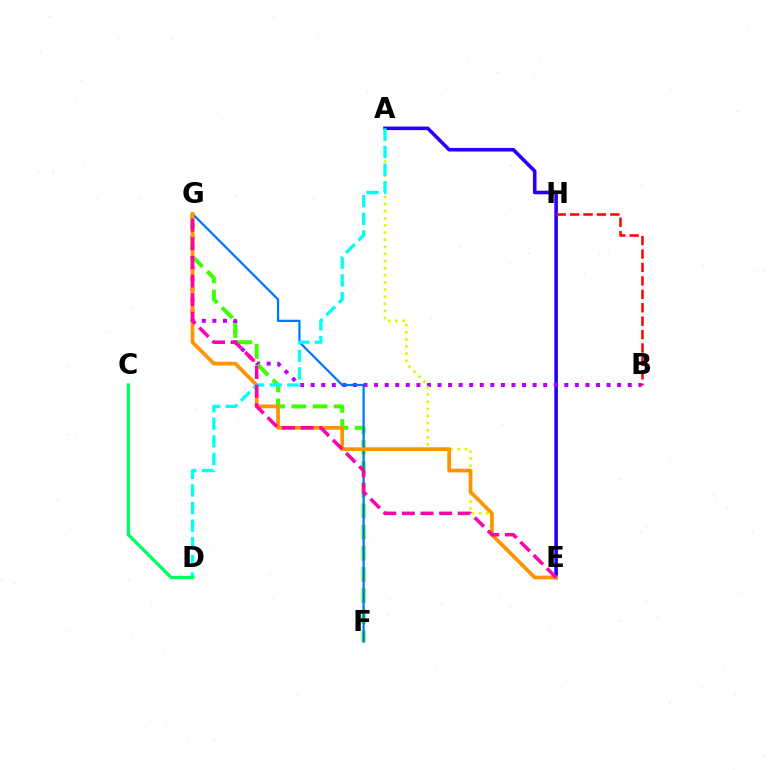{('A', 'E'): [{'color': '#2500ff', 'line_style': 'solid', 'thickness': 2.58}, {'color': '#d1ff00', 'line_style': 'dotted', 'thickness': 1.93}], ('B', 'G'): [{'color': '#b900ff', 'line_style': 'dotted', 'thickness': 2.87}], ('F', 'G'): [{'color': '#3dff00', 'line_style': 'dashed', 'thickness': 2.87}, {'color': '#0074ff', 'line_style': 'solid', 'thickness': 1.6}], ('E', 'G'): [{'color': '#ff9400', 'line_style': 'solid', 'thickness': 2.7}, {'color': '#ff00ac', 'line_style': 'dashed', 'thickness': 2.53}], ('A', 'D'): [{'color': '#00fff6', 'line_style': 'dashed', 'thickness': 2.39}], ('B', 'H'): [{'color': '#ff0000', 'line_style': 'dashed', 'thickness': 1.82}], ('C', 'D'): [{'color': '#00ff5c', 'line_style': 'solid', 'thickness': 2.37}]}